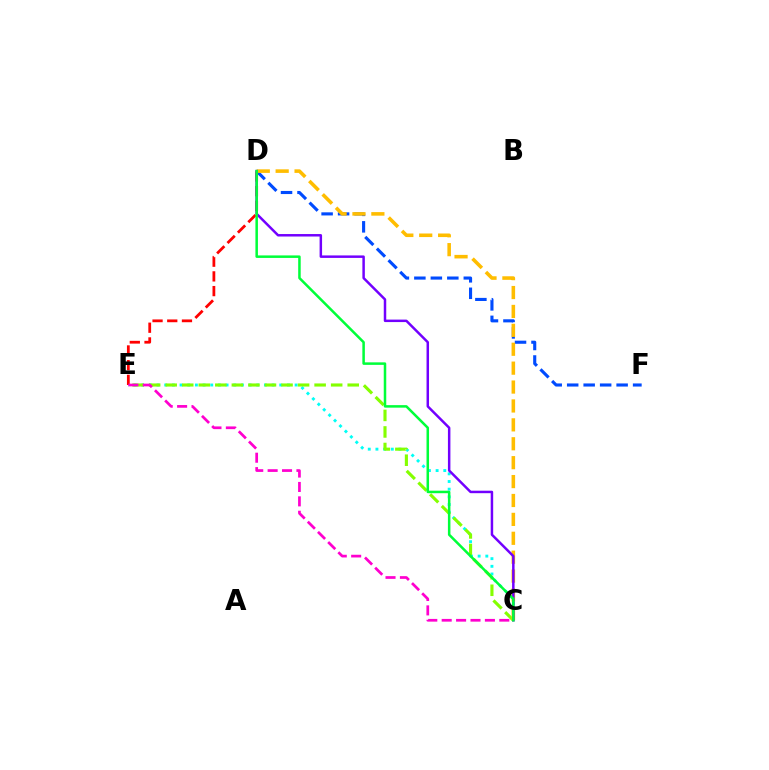{('C', 'E'): [{'color': '#00fff6', 'line_style': 'dotted', 'thickness': 2.08}, {'color': '#84ff00', 'line_style': 'dashed', 'thickness': 2.25}, {'color': '#ff00cf', 'line_style': 'dashed', 'thickness': 1.96}], ('D', 'F'): [{'color': '#004bff', 'line_style': 'dashed', 'thickness': 2.24}], ('D', 'E'): [{'color': '#ff0000', 'line_style': 'dashed', 'thickness': 2.0}], ('C', 'D'): [{'color': '#ffbd00', 'line_style': 'dashed', 'thickness': 2.57}, {'color': '#7200ff', 'line_style': 'solid', 'thickness': 1.79}, {'color': '#00ff39', 'line_style': 'solid', 'thickness': 1.81}]}